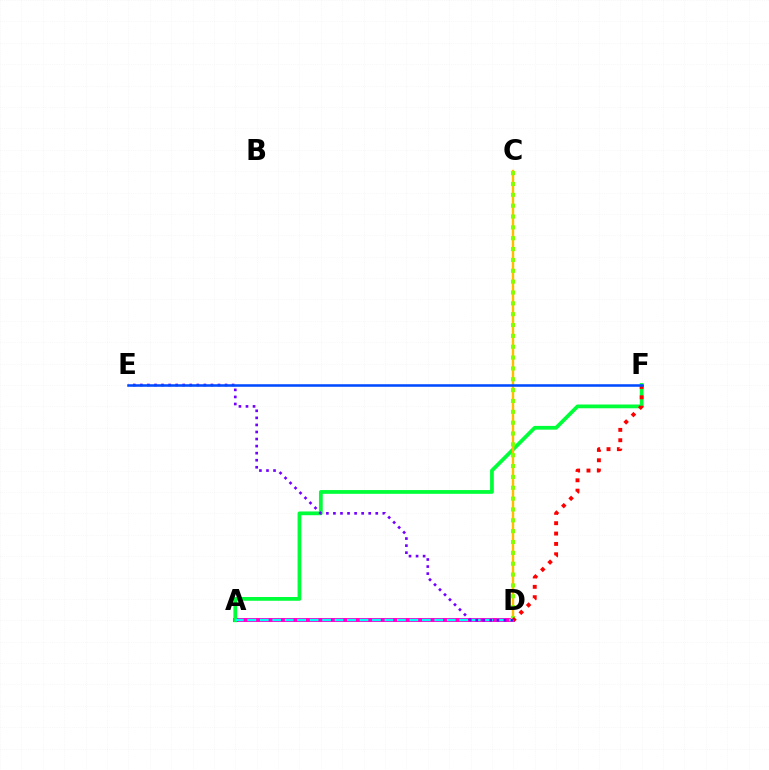{('A', 'D'): [{'color': '#ff00cf', 'line_style': 'solid', 'thickness': 2.9}, {'color': '#00fff6', 'line_style': 'dashed', 'thickness': 1.69}], ('A', 'F'): [{'color': '#00ff39', 'line_style': 'solid', 'thickness': 2.71}], ('C', 'D'): [{'color': '#ffbd00', 'line_style': 'solid', 'thickness': 1.76}, {'color': '#84ff00', 'line_style': 'dotted', 'thickness': 2.95}], ('D', 'F'): [{'color': '#ff0000', 'line_style': 'dotted', 'thickness': 2.81}], ('D', 'E'): [{'color': '#7200ff', 'line_style': 'dotted', 'thickness': 1.92}], ('E', 'F'): [{'color': '#004bff', 'line_style': 'solid', 'thickness': 1.84}]}